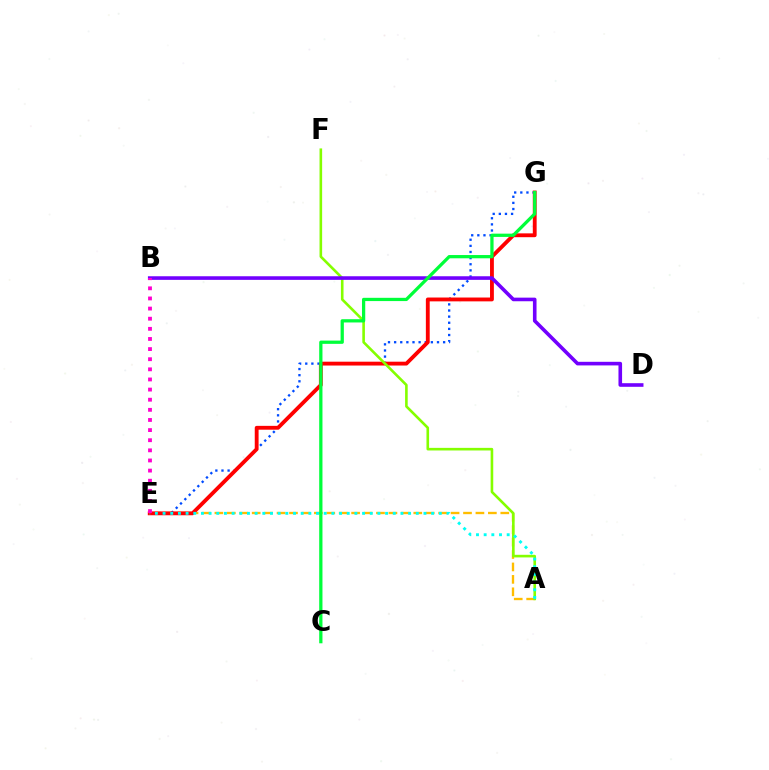{('A', 'E'): [{'color': '#ffbd00', 'line_style': 'dashed', 'thickness': 1.69}, {'color': '#00fff6', 'line_style': 'dotted', 'thickness': 2.08}], ('E', 'G'): [{'color': '#004bff', 'line_style': 'dotted', 'thickness': 1.66}, {'color': '#ff0000', 'line_style': 'solid', 'thickness': 2.77}], ('A', 'F'): [{'color': '#84ff00', 'line_style': 'solid', 'thickness': 1.88}], ('B', 'D'): [{'color': '#7200ff', 'line_style': 'solid', 'thickness': 2.6}], ('B', 'E'): [{'color': '#ff00cf', 'line_style': 'dotted', 'thickness': 2.75}], ('C', 'G'): [{'color': '#00ff39', 'line_style': 'solid', 'thickness': 2.35}]}